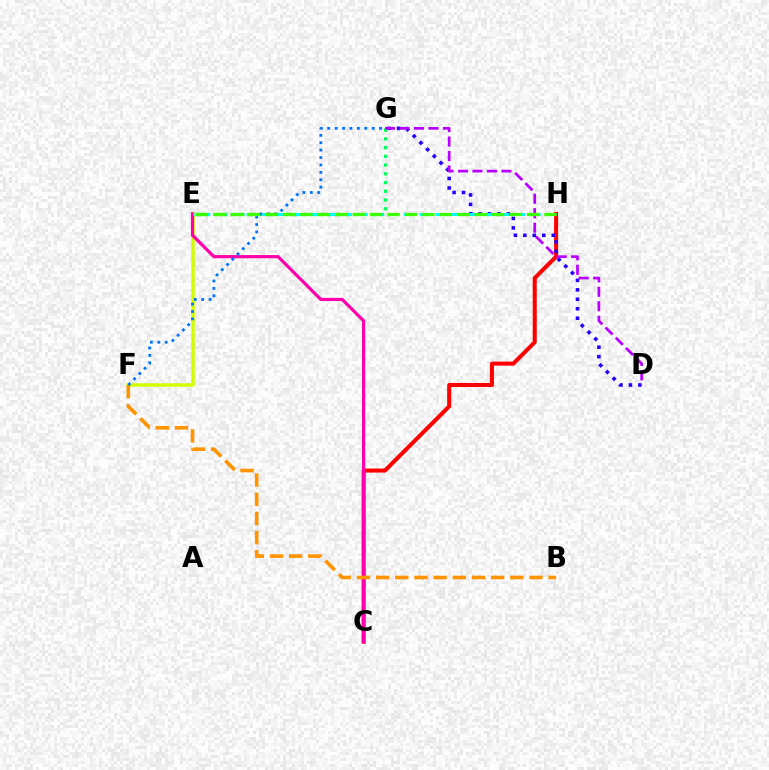{('C', 'H'): [{'color': '#ff0000', 'line_style': 'solid', 'thickness': 2.9}], ('E', 'G'): [{'color': '#00ff5c', 'line_style': 'dotted', 'thickness': 2.37}], ('E', 'F'): [{'color': '#d1ff00', 'line_style': 'solid', 'thickness': 2.52}], ('D', 'G'): [{'color': '#2500ff', 'line_style': 'dotted', 'thickness': 2.57}, {'color': '#b900ff', 'line_style': 'dashed', 'thickness': 1.97}], ('C', 'E'): [{'color': '#ff00ac', 'line_style': 'solid', 'thickness': 2.3}], ('B', 'F'): [{'color': '#ff9400', 'line_style': 'dashed', 'thickness': 2.6}], ('E', 'H'): [{'color': '#00fff6', 'line_style': 'dashed', 'thickness': 2.14}, {'color': '#3dff00', 'line_style': 'dashed', 'thickness': 2.37}], ('F', 'G'): [{'color': '#0074ff', 'line_style': 'dotted', 'thickness': 2.01}]}